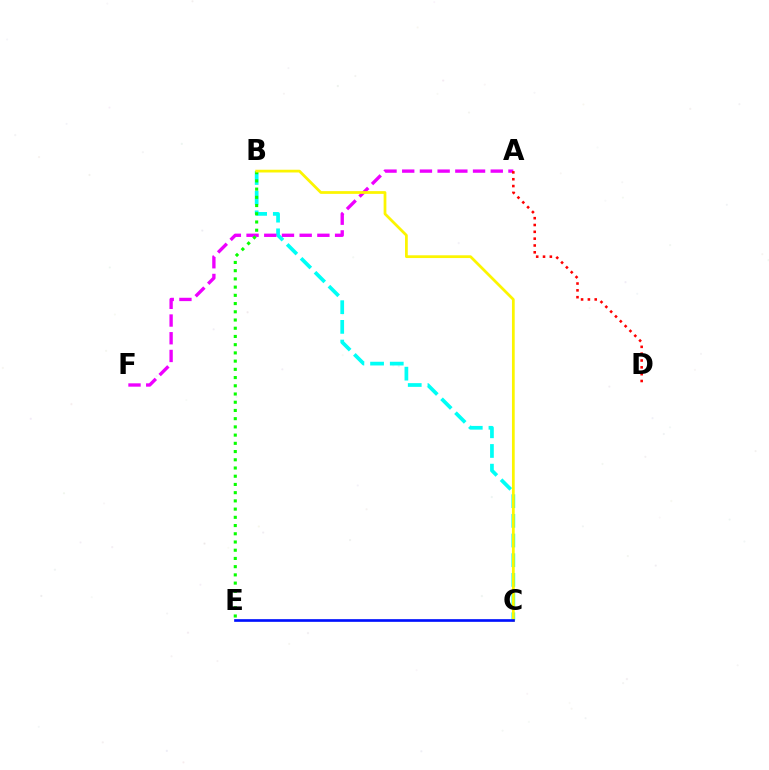{('B', 'C'): [{'color': '#00fff6', 'line_style': 'dashed', 'thickness': 2.67}, {'color': '#fcf500', 'line_style': 'solid', 'thickness': 1.98}], ('A', 'F'): [{'color': '#ee00ff', 'line_style': 'dashed', 'thickness': 2.41}], ('A', 'D'): [{'color': '#ff0000', 'line_style': 'dotted', 'thickness': 1.86}], ('B', 'E'): [{'color': '#08ff00', 'line_style': 'dotted', 'thickness': 2.23}], ('C', 'E'): [{'color': '#0010ff', 'line_style': 'solid', 'thickness': 1.92}]}